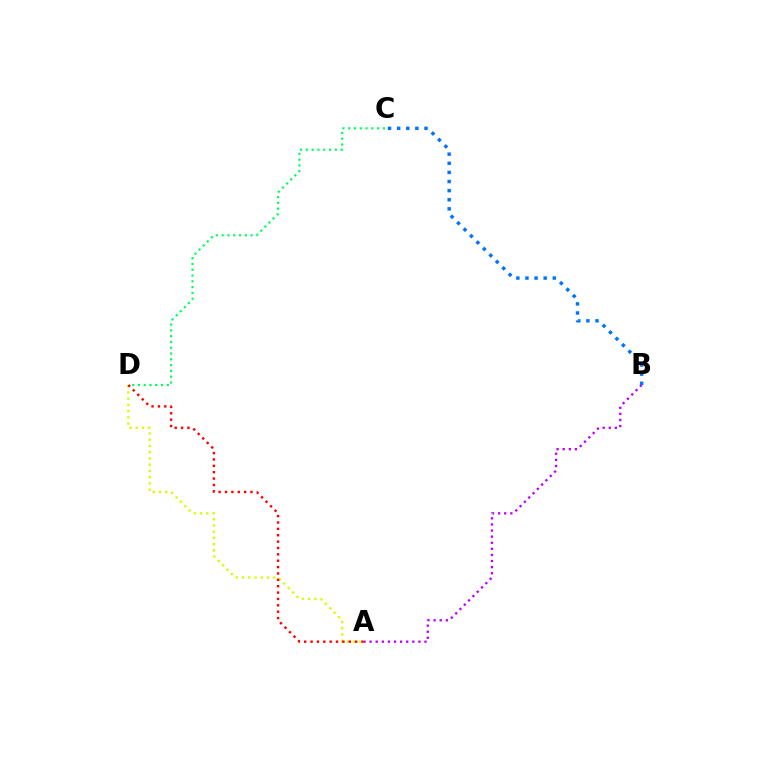{('A', 'B'): [{'color': '#b900ff', 'line_style': 'dotted', 'thickness': 1.66}], ('A', 'D'): [{'color': '#d1ff00', 'line_style': 'dotted', 'thickness': 1.7}, {'color': '#ff0000', 'line_style': 'dotted', 'thickness': 1.73}], ('B', 'C'): [{'color': '#0074ff', 'line_style': 'dotted', 'thickness': 2.48}], ('C', 'D'): [{'color': '#00ff5c', 'line_style': 'dotted', 'thickness': 1.57}]}